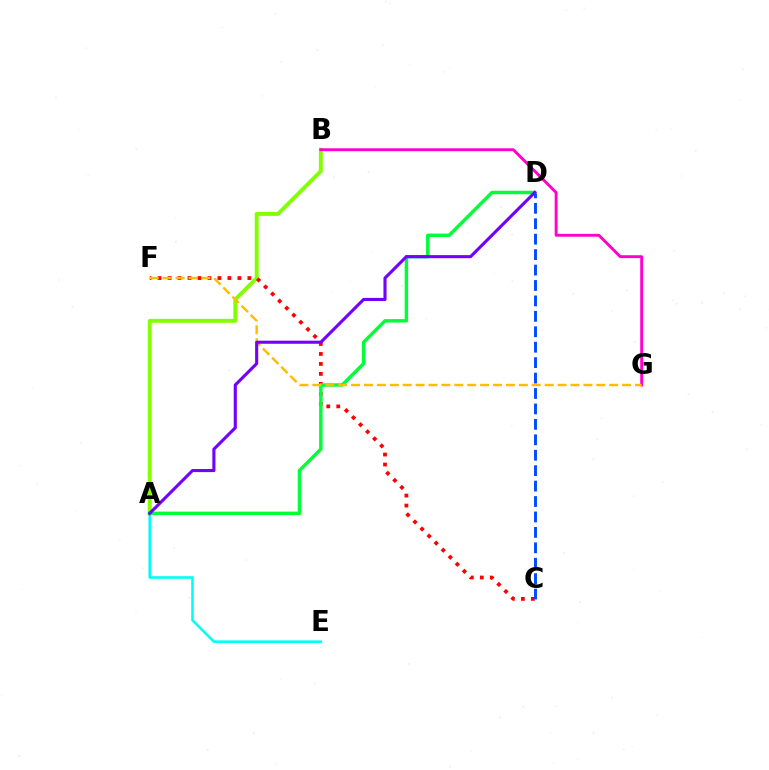{('A', 'E'): [{'color': '#00fff6', 'line_style': 'solid', 'thickness': 1.87}], ('A', 'B'): [{'color': '#84ff00', 'line_style': 'solid', 'thickness': 2.83}], ('B', 'G'): [{'color': '#ff00cf', 'line_style': 'solid', 'thickness': 2.08}], ('C', 'F'): [{'color': '#ff0000', 'line_style': 'dotted', 'thickness': 2.71}], ('A', 'D'): [{'color': '#00ff39', 'line_style': 'solid', 'thickness': 2.48}, {'color': '#7200ff', 'line_style': 'solid', 'thickness': 2.23}], ('F', 'G'): [{'color': '#ffbd00', 'line_style': 'dashed', 'thickness': 1.75}], ('C', 'D'): [{'color': '#004bff', 'line_style': 'dashed', 'thickness': 2.1}]}